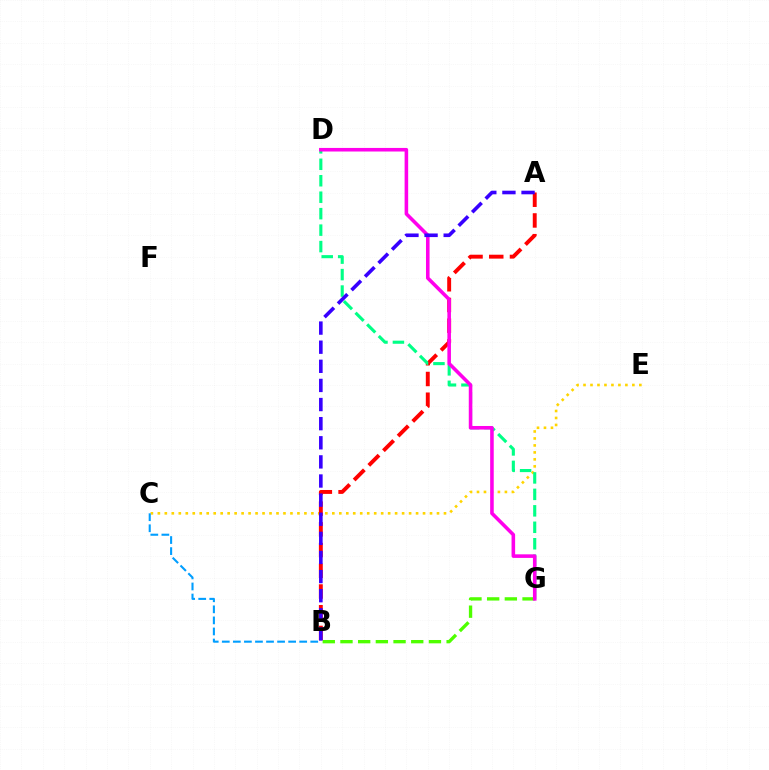{('C', 'E'): [{'color': '#ffd500', 'line_style': 'dotted', 'thickness': 1.9}], ('A', 'B'): [{'color': '#ff0000', 'line_style': 'dashed', 'thickness': 2.81}, {'color': '#3700ff', 'line_style': 'dashed', 'thickness': 2.6}], ('D', 'G'): [{'color': '#00ff86', 'line_style': 'dashed', 'thickness': 2.24}, {'color': '#ff00ed', 'line_style': 'solid', 'thickness': 2.57}], ('B', 'G'): [{'color': '#4fff00', 'line_style': 'dashed', 'thickness': 2.4}], ('B', 'C'): [{'color': '#009eff', 'line_style': 'dashed', 'thickness': 1.5}]}